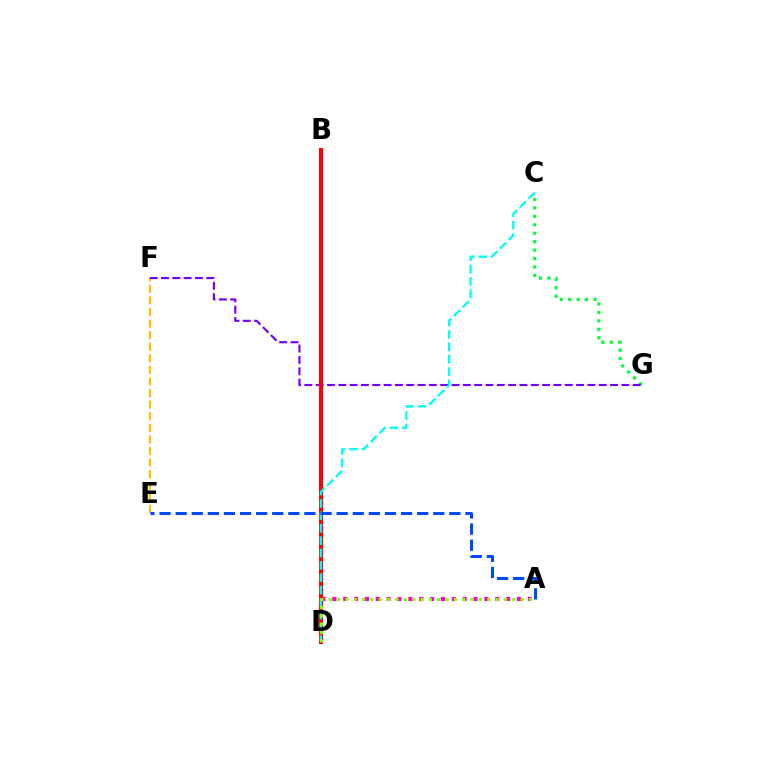{('C', 'G'): [{'color': '#00ff39', 'line_style': 'dotted', 'thickness': 2.29}], ('E', 'F'): [{'color': '#ffbd00', 'line_style': 'dashed', 'thickness': 1.57}], ('A', 'D'): [{'color': '#ff00cf', 'line_style': 'dotted', 'thickness': 2.95}, {'color': '#84ff00', 'line_style': 'dotted', 'thickness': 2.27}], ('F', 'G'): [{'color': '#7200ff', 'line_style': 'dashed', 'thickness': 1.54}], ('B', 'D'): [{'color': '#ff0000', 'line_style': 'solid', 'thickness': 2.93}], ('C', 'D'): [{'color': '#00fff6', 'line_style': 'dashed', 'thickness': 1.68}], ('A', 'E'): [{'color': '#004bff', 'line_style': 'dashed', 'thickness': 2.19}]}